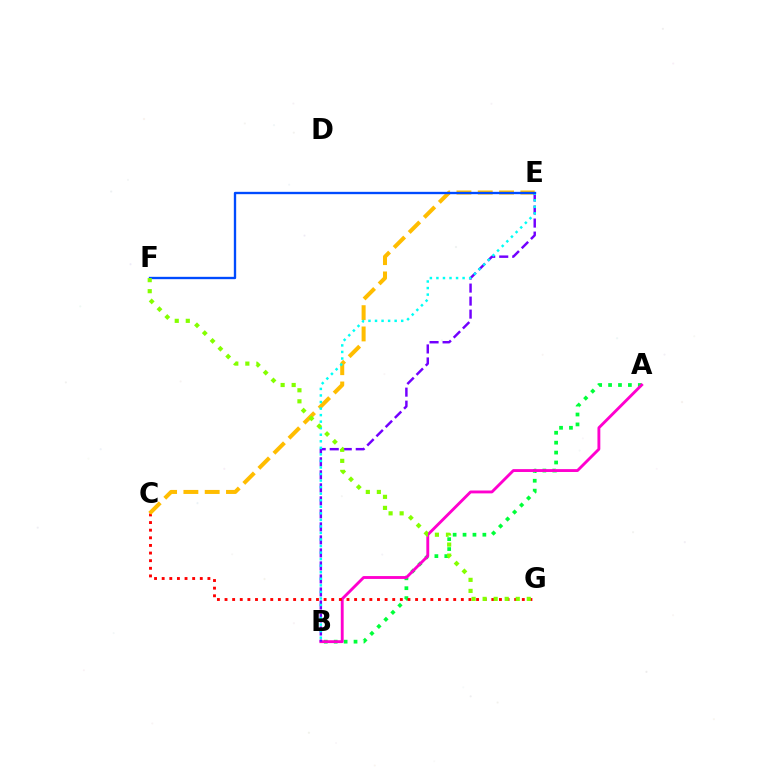{('A', 'B'): [{'color': '#00ff39', 'line_style': 'dotted', 'thickness': 2.69}, {'color': '#ff00cf', 'line_style': 'solid', 'thickness': 2.07}], ('C', 'G'): [{'color': '#ff0000', 'line_style': 'dotted', 'thickness': 2.07}], ('C', 'E'): [{'color': '#ffbd00', 'line_style': 'dashed', 'thickness': 2.89}], ('B', 'E'): [{'color': '#7200ff', 'line_style': 'dashed', 'thickness': 1.77}, {'color': '#00fff6', 'line_style': 'dotted', 'thickness': 1.78}], ('E', 'F'): [{'color': '#004bff', 'line_style': 'solid', 'thickness': 1.69}], ('F', 'G'): [{'color': '#84ff00', 'line_style': 'dotted', 'thickness': 3.0}]}